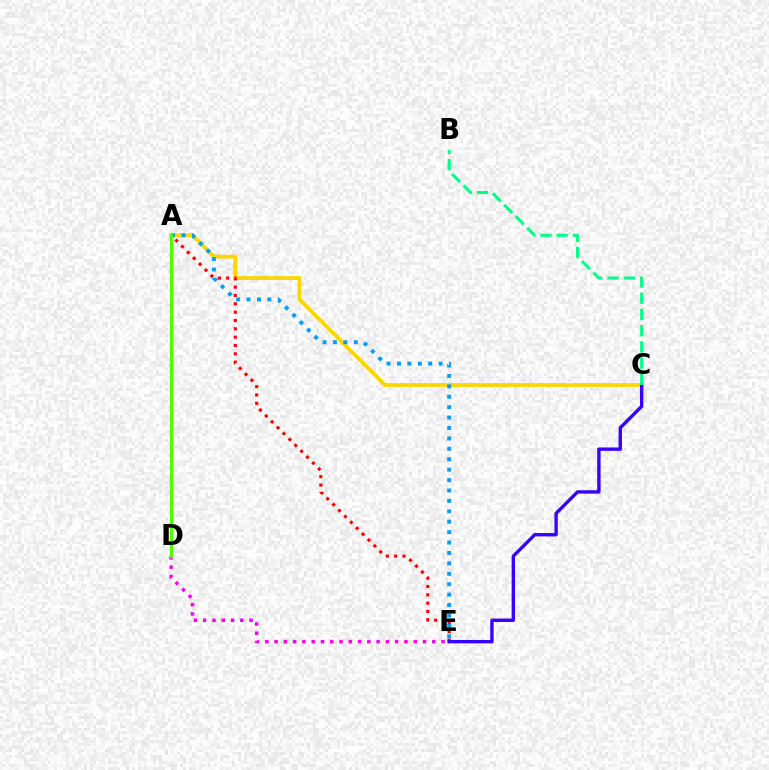{('D', 'E'): [{'color': '#ff00ed', 'line_style': 'dotted', 'thickness': 2.52}], ('A', 'C'): [{'color': '#ffd500', 'line_style': 'solid', 'thickness': 2.75}], ('A', 'E'): [{'color': '#ff0000', 'line_style': 'dotted', 'thickness': 2.26}, {'color': '#009eff', 'line_style': 'dotted', 'thickness': 2.83}], ('C', 'E'): [{'color': '#3700ff', 'line_style': 'solid', 'thickness': 2.43}], ('B', 'C'): [{'color': '#00ff86', 'line_style': 'dashed', 'thickness': 2.2}], ('A', 'D'): [{'color': '#4fff00', 'line_style': 'solid', 'thickness': 2.4}]}